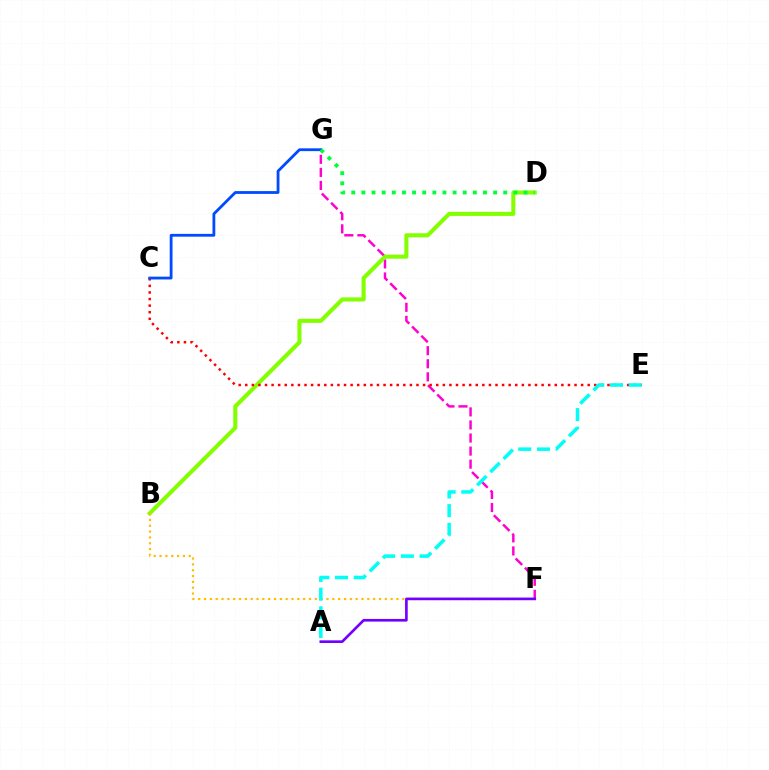{('F', 'G'): [{'color': '#ff00cf', 'line_style': 'dashed', 'thickness': 1.77}], ('B', 'D'): [{'color': '#84ff00', 'line_style': 'solid', 'thickness': 2.93}], ('C', 'E'): [{'color': '#ff0000', 'line_style': 'dotted', 'thickness': 1.79}], ('C', 'G'): [{'color': '#004bff', 'line_style': 'solid', 'thickness': 2.02}], ('D', 'G'): [{'color': '#00ff39', 'line_style': 'dotted', 'thickness': 2.75}], ('B', 'F'): [{'color': '#ffbd00', 'line_style': 'dotted', 'thickness': 1.58}], ('A', 'E'): [{'color': '#00fff6', 'line_style': 'dashed', 'thickness': 2.54}], ('A', 'F'): [{'color': '#7200ff', 'line_style': 'solid', 'thickness': 1.91}]}